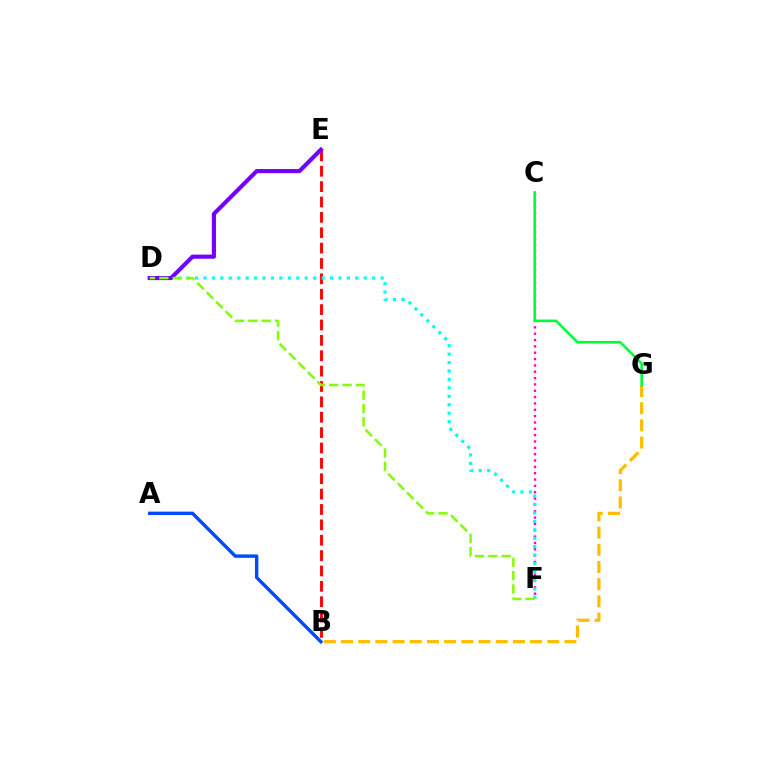{('A', 'B'): [{'color': '#004bff', 'line_style': 'solid', 'thickness': 2.44}], ('B', 'E'): [{'color': '#ff0000', 'line_style': 'dashed', 'thickness': 2.09}], ('C', 'F'): [{'color': '#ff00cf', 'line_style': 'dotted', 'thickness': 1.72}], ('D', 'F'): [{'color': '#00fff6', 'line_style': 'dotted', 'thickness': 2.29}, {'color': '#84ff00', 'line_style': 'dashed', 'thickness': 1.81}], ('B', 'G'): [{'color': '#ffbd00', 'line_style': 'dashed', 'thickness': 2.33}], ('C', 'G'): [{'color': '#00ff39', 'line_style': 'solid', 'thickness': 1.87}], ('D', 'E'): [{'color': '#7200ff', 'line_style': 'solid', 'thickness': 2.97}]}